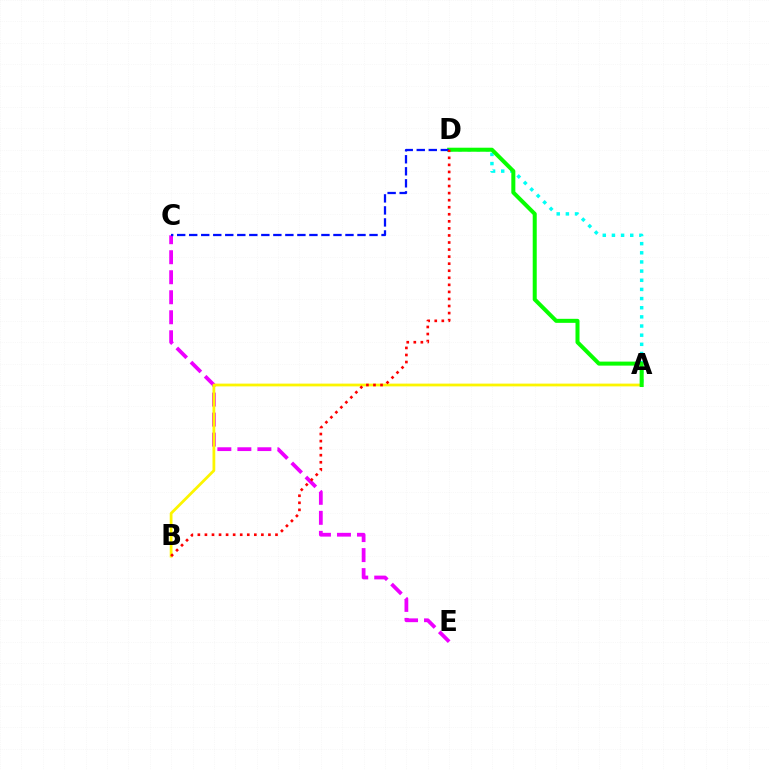{('A', 'D'): [{'color': '#00fff6', 'line_style': 'dotted', 'thickness': 2.49}, {'color': '#08ff00', 'line_style': 'solid', 'thickness': 2.89}], ('C', 'E'): [{'color': '#ee00ff', 'line_style': 'dashed', 'thickness': 2.72}], ('A', 'B'): [{'color': '#fcf500', 'line_style': 'solid', 'thickness': 2.0}], ('C', 'D'): [{'color': '#0010ff', 'line_style': 'dashed', 'thickness': 1.63}], ('B', 'D'): [{'color': '#ff0000', 'line_style': 'dotted', 'thickness': 1.92}]}